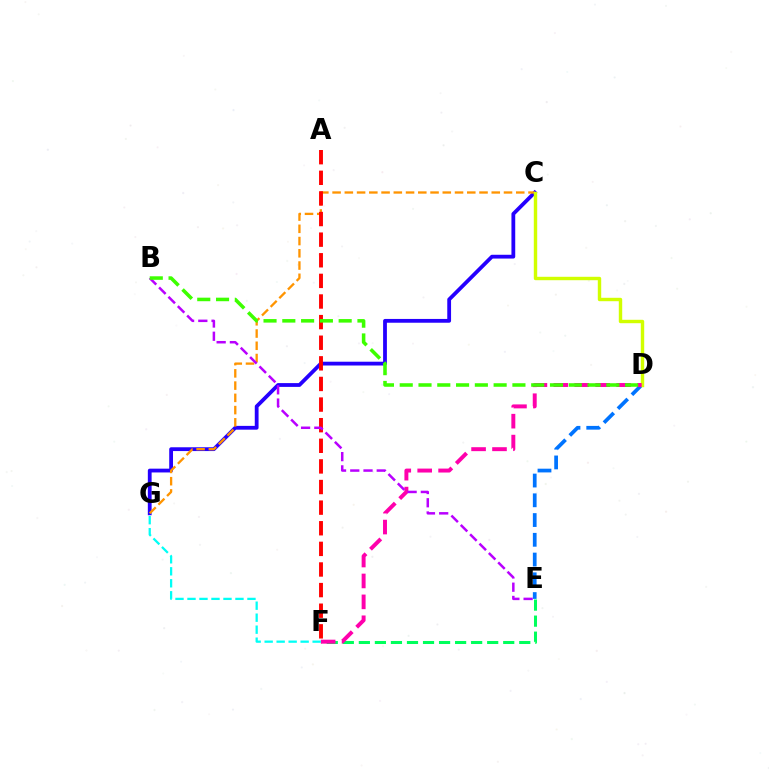{('E', 'F'): [{'color': '#00ff5c', 'line_style': 'dashed', 'thickness': 2.18}], ('C', 'G'): [{'color': '#2500ff', 'line_style': 'solid', 'thickness': 2.73}, {'color': '#ff9400', 'line_style': 'dashed', 'thickness': 1.66}], ('D', 'E'): [{'color': '#0074ff', 'line_style': 'dashed', 'thickness': 2.68}], ('A', 'F'): [{'color': '#ff0000', 'line_style': 'dashed', 'thickness': 2.8}], ('C', 'D'): [{'color': '#d1ff00', 'line_style': 'solid', 'thickness': 2.46}], ('D', 'F'): [{'color': '#ff00ac', 'line_style': 'dashed', 'thickness': 2.84}], ('B', 'E'): [{'color': '#b900ff', 'line_style': 'dashed', 'thickness': 1.8}], ('B', 'D'): [{'color': '#3dff00', 'line_style': 'dashed', 'thickness': 2.55}], ('F', 'G'): [{'color': '#00fff6', 'line_style': 'dashed', 'thickness': 1.63}]}